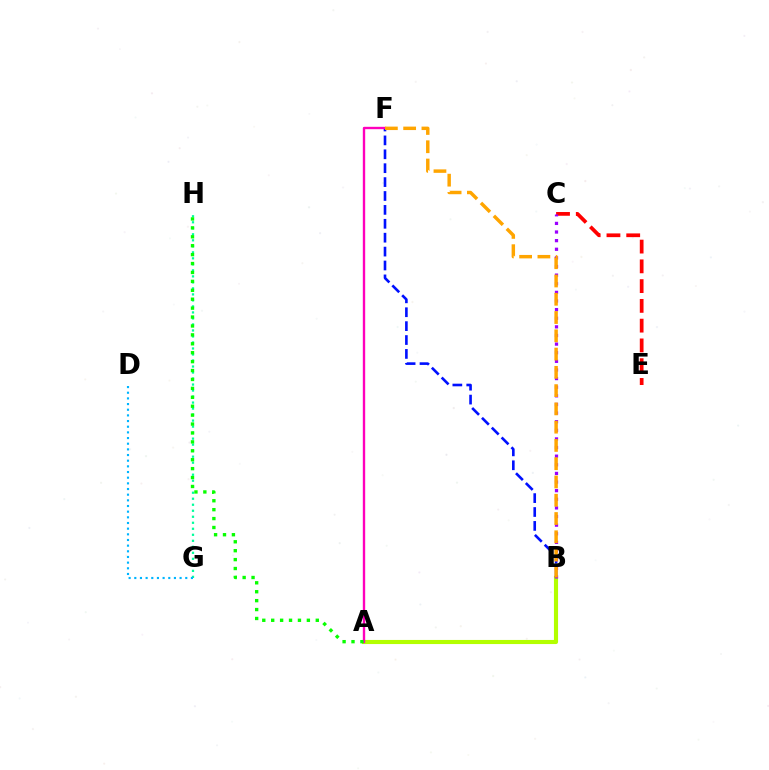{('G', 'H'): [{'color': '#00ff9d', 'line_style': 'dotted', 'thickness': 1.63}], ('D', 'G'): [{'color': '#00b5ff', 'line_style': 'dotted', 'thickness': 1.54}], ('A', 'B'): [{'color': '#b3ff00', 'line_style': 'solid', 'thickness': 2.96}], ('B', 'F'): [{'color': '#0010ff', 'line_style': 'dashed', 'thickness': 1.89}, {'color': '#ffa500', 'line_style': 'dashed', 'thickness': 2.48}], ('A', 'F'): [{'color': '#ff00bd', 'line_style': 'solid', 'thickness': 1.7}], ('C', 'E'): [{'color': '#ff0000', 'line_style': 'dashed', 'thickness': 2.69}], ('B', 'C'): [{'color': '#9b00ff', 'line_style': 'dotted', 'thickness': 2.34}], ('A', 'H'): [{'color': '#08ff00', 'line_style': 'dotted', 'thickness': 2.42}]}